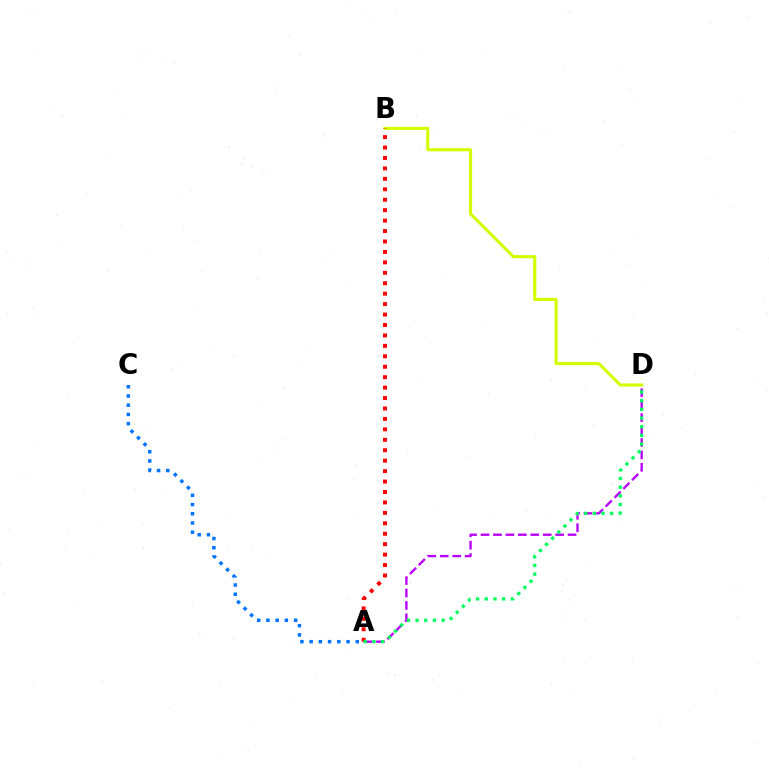{('A', 'C'): [{'color': '#0074ff', 'line_style': 'dotted', 'thickness': 2.51}], ('A', 'D'): [{'color': '#b900ff', 'line_style': 'dashed', 'thickness': 1.69}, {'color': '#00ff5c', 'line_style': 'dotted', 'thickness': 2.36}], ('B', 'D'): [{'color': '#d1ff00', 'line_style': 'solid', 'thickness': 2.25}], ('A', 'B'): [{'color': '#ff0000', 'line_style': 'dotted', 'thickness': 2.84}]}